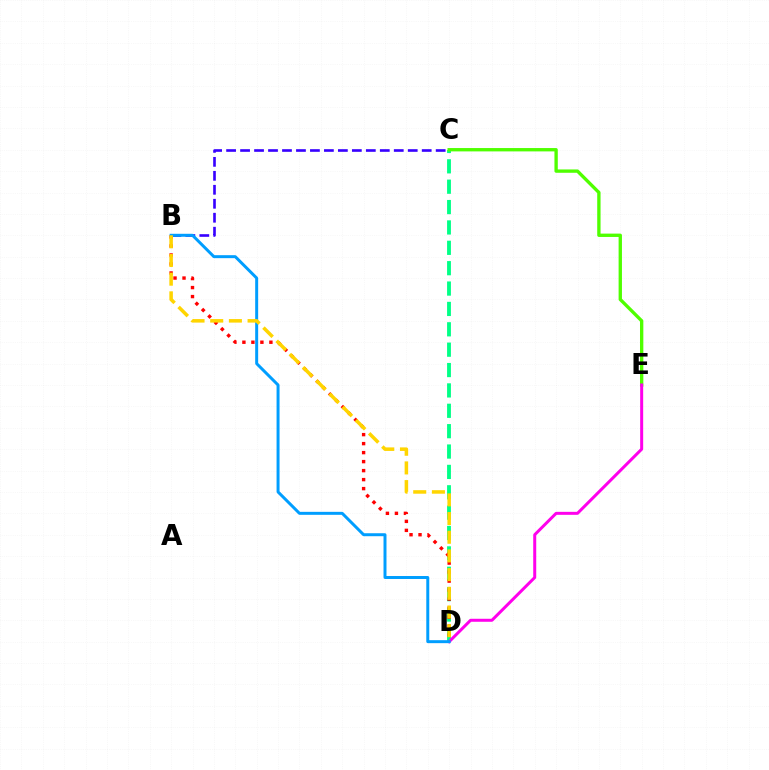{('C', 'D'): [{'color': '#00ff86', 'line_style': 'dashed', 'thickness': 2.77}], ('B', 'D'): [{'color': '#ff0000', 'line_style': 'dotted', 'thickness': 2.45}, {'color': '#009eff', 'line_style': 'solid', 'thickness': 2.14}, {'color': '#ffd500', 'line_style': 'dashed', 'thickness': 2.54}], ('B', 'C'): [{'color': '#3700ff', 'line_style': 'dashed', 'thickness': 1.9}], ('C', 'E'): [{'color': '#4fff00', 'line_style': 'solid', 'thickness': 2.41}], ('D', 'E'): [{'color': '#ff00ed', 'line_style': 'solid', 'thickness': 2.16}]}